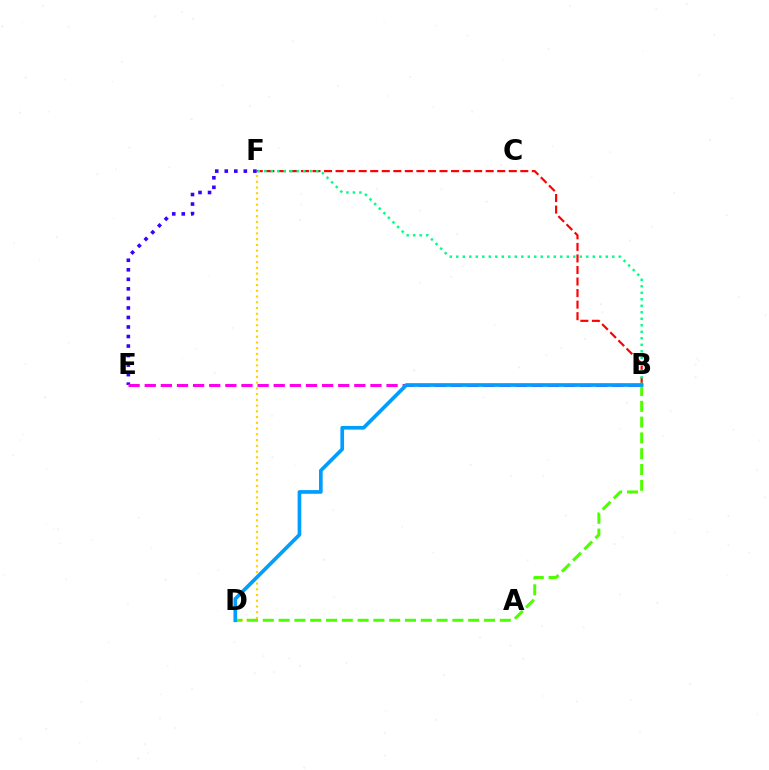{('B', 'F'): [{'color': '#ff0000', 'line_style': 'dashed', 'thickness': 1.57}, {'color': '#00ff86', 'line_style': 'dotted', 'thickness': 1.77}], ('D', 'F'): [{'color': '#ffd500', 'line_style': 'dotted', 'thickness': 1.56}], ('E', 'F'): [{'color': '#3700ff', 'line_style': 'dotted', 'thickness': 2.59}], ('B', 'D'): [{'color': '#4fff00', 'line_style': 'dashed', 'thickness': 2.15}, {'color': '#009eff', 'line_style': 'solid', 'thickness': 2.65}], ('B', 'E'): [{'color': '#ff00ed', 'line_style': 'dashed', 'thickness': 2.19}]}